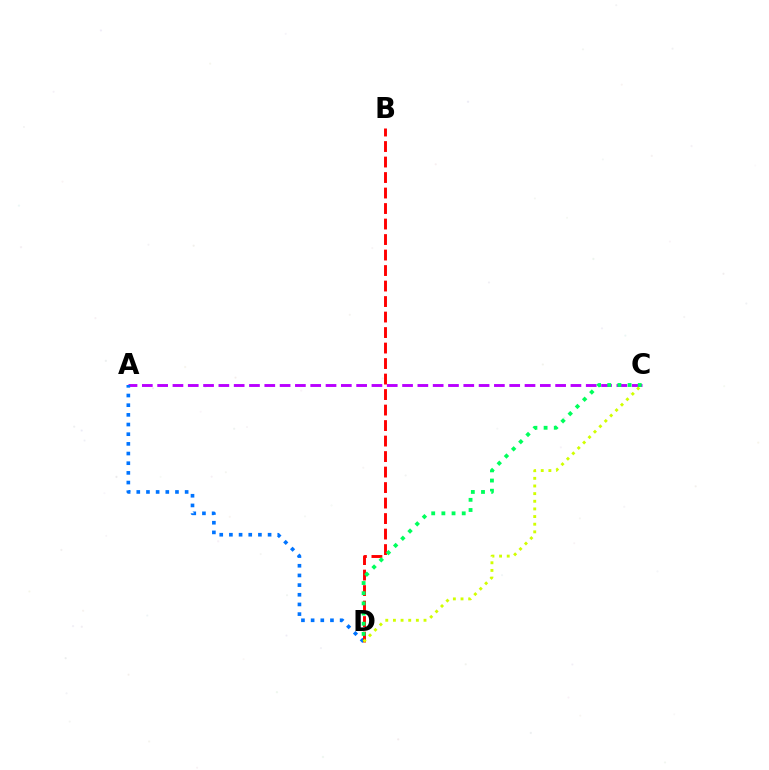{('A', 'C'): [{'color': '#b900ff', 'line_style': 'dashed', 'thickness': 2.08}], ('A', 'D'): [{'color': '#0074ff', 'line_style': 'dotted', 'thickness': 2.63}], ('B', 'D'): [{'color': '#ff0000', 'line_style': 'dashed', 'thickness': 2.11}], ('C', 'D'): [{'color': '#d1ff00', 'line_style': 'dotted', 'thickness': 2.08}, {'color': '#00ff5c', 'line_style': 'dotted', 'thickness': 2.76}]}